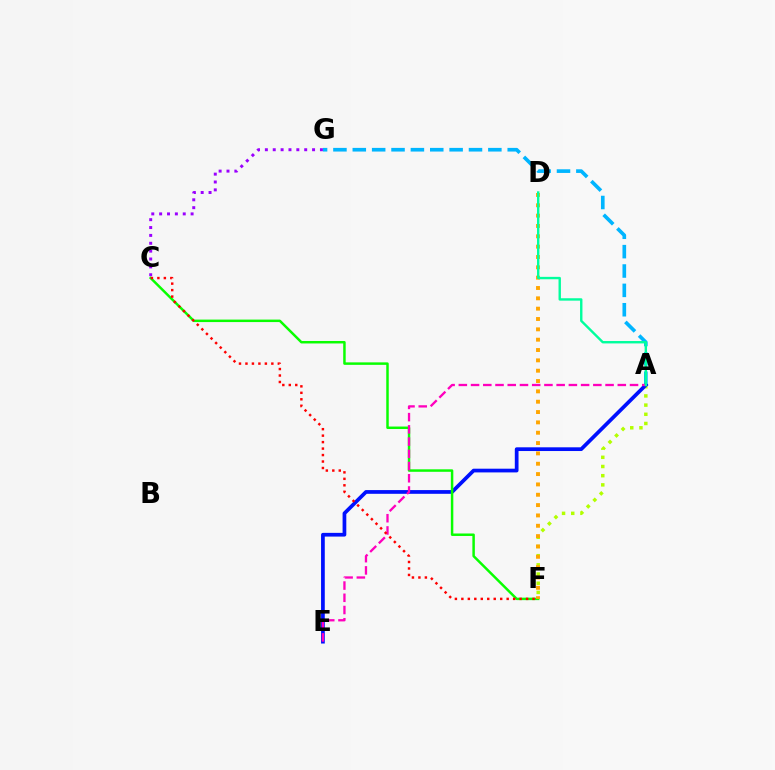{('A', 'F'): [{'color': '#b3ff00', 'line_style': 'dotted', 'thickness': 2.5}], ('C', 'G'): [{'color': '#9b00ff', 'line_style': 'dotted', 'thickness': 2.14}], ('A', 'G'): [{'color': '#00b5ff', 'line_style': 'dashed', 'thickness': 2.63}], ('A', 'E'): [{'color': '#0010ff', 'line_style': 'solid', 'thickness': 2.68}, {'color': '#ff00bd', 'line_style': 'dashed', 'thickness': 1.66}], ('C', 'F'): [{'color': '#08ff00', 'line_style': 'solid', 'thickness': 1.78}, {'color': '#ff0000', 'line_style': 'dotted', 'thickness': 1.76}], ('D', 'F'): [{'color': '#ffa500', 'line_style': 'dotted', 'thickness': 2.81}], ('A', 'D'): [{'color': '#00ff9d', 'line_style': 'solid', 'thickness': 1.73}]}